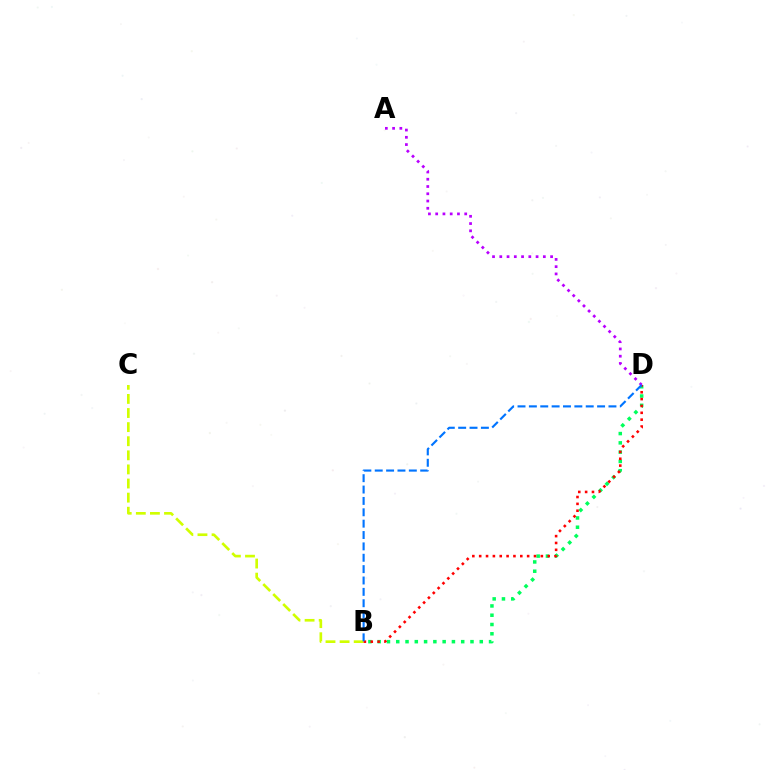{('B', 'C'): [{'color': '#d1ff00', 'line_style': 'dashed', 'thickness': 1.92}], ('B', 'D'): [{'color': '#00ff5c', 'line_style': 'dotted', 'thickness': 2.52}, {'color': '#ff0000', 'line_style': 'dotted', 'thickness': 1.86}, {'color': '#0074ff', 'line_style': 'dashed', 'thickness': 1.54}], ('A', 'D'): [{'color': '#b900ff', 'line_style': 'dotted', 'thickness': 1.97}]}